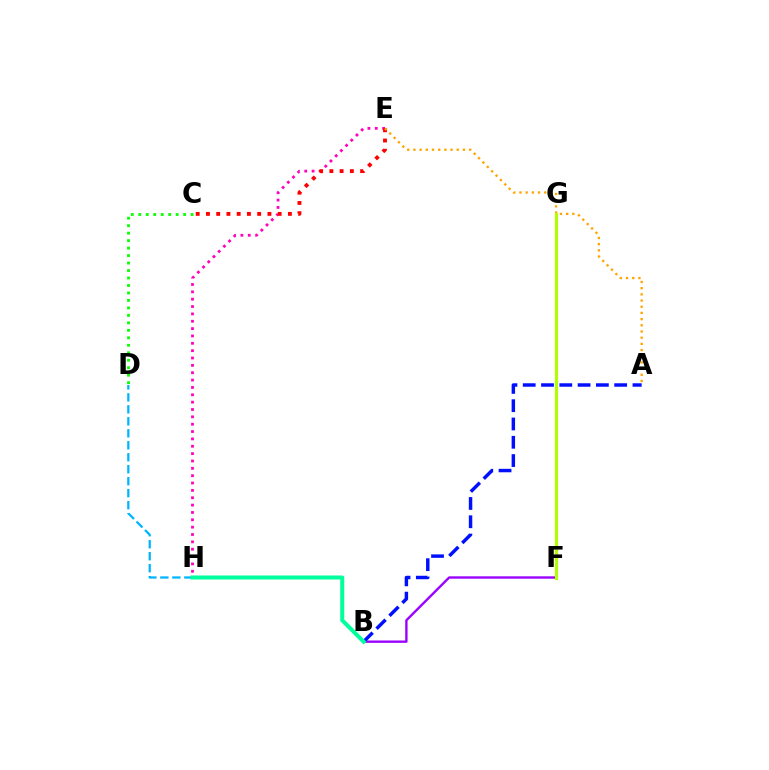{('E', 'H'): [{'color': '#ff00bd', 'line_style': 'dotted', 'thickness': 2.0}], ('C', 'E'): [{'color': '#ff0000', 'line_style': 'dotted', 'thickness': 2.78}], ('C', 'D'): [{'color': '#08ff00', 'line_style': 'dotted', 'thickness': 2.03}], ('D', 'H'): [{'color': '#00b5ff', 'line_style': 'dashed', 'thickness': 1.63}], ('A', 'E'): [{'color': '#ffa500', 'line_style': 'dotted', 'thickness': 1.68}], ('B', 'F'): [{'color': '#9b00ff', 'line_style': 'solid', 'thickness': 1.7}], ('A', 'B'): [{'color': '#0010ff', 'line_style': 'dashed', 'thickness': 2.48}], ('F', 'G'): [{'color': '#b3ff00', 'line_style': 'solid', 'thickness': 2.25}], ('B', 'H'): [{'color': '#00ff9d', 'line_style': 'solid', 'thickness': 2.89}]}